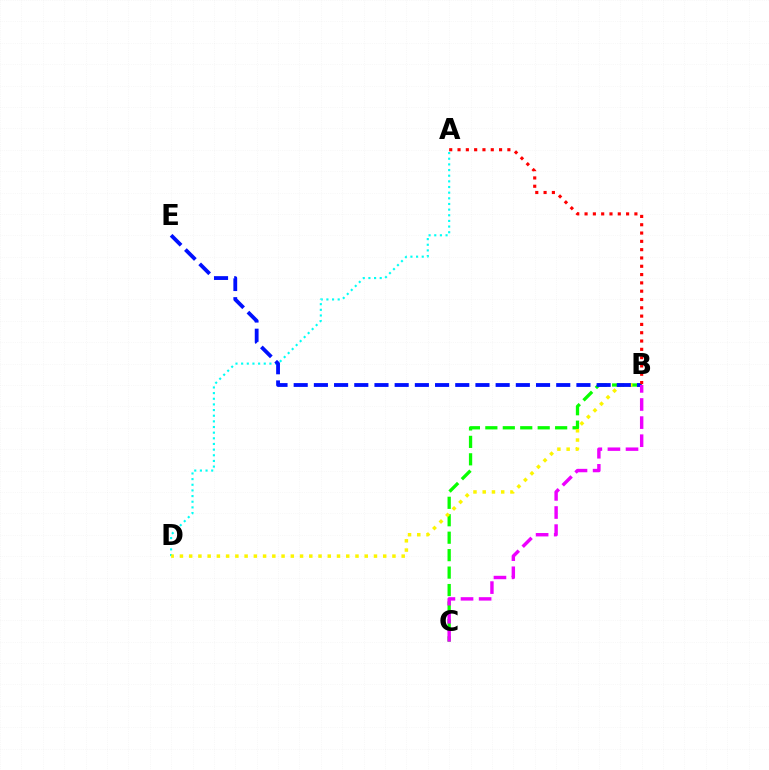{('A', 'D'): [{'color': '#00fff6', 'line_style': 'dotted', 'thickness': 1.54}], ('B', 'C'): [{'color': '#08ff00', 'line_style': 'dashed', 'thickness': 2.37}, {'color': '#ee00ff', 'line_style': 'dashed', 'thickness': 2.46}], ('B', 'D'): [{'color': '#fcf500', 'line_style': 'dotted', 'thickness': 2.51}], ('B', 'E'): [{'color': '#0010ff', 'line_style': 'dashed', 'thickness': 2.74}], ('A', 'B'): [{'color': '#ff0000', 'line_style': 'dotted', 'thickness': 2.26}]}